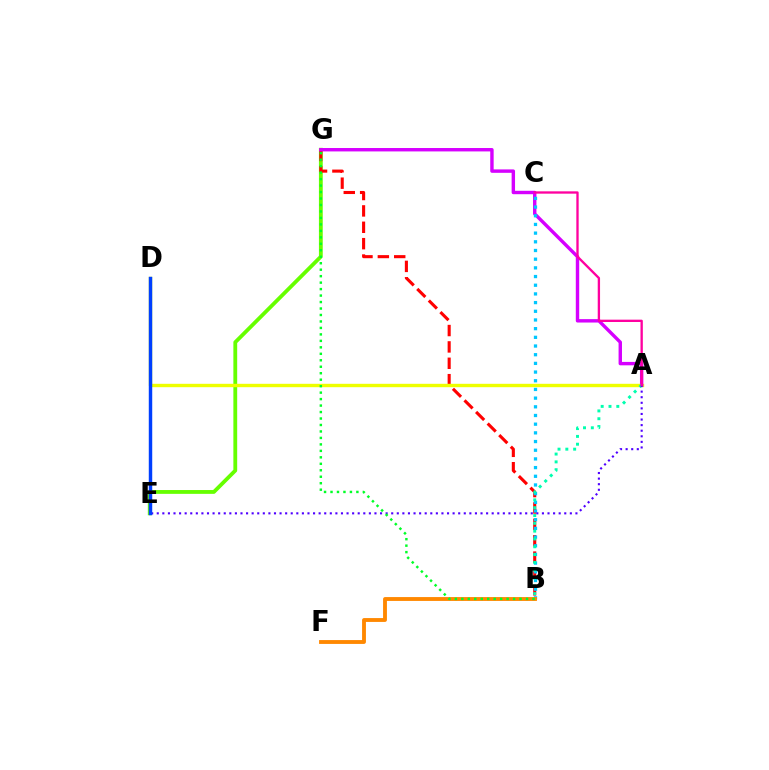{('E', 'G'): [{'color': '#66ff00', 'line_style': 'solid', 'thickness': 2.75}], ('B', 'G'): [{'color': '#ff0000', 'line_style': 'dashed', 'thickness': 2.22}, {'color': '#00ff27', 'line_style': 'dotted', 'thickness': 1.76}], ('A', 'D'): [{'color': '#eeff00', 'line_style': 'solid', 'thickness': 2.44}], ('A', 'G'): [{'color': '#d600ff', 'line_style': 'solid', 'thickness': 2.45}], ('B', 'C'): [{'color': '#00c7ff', 'line_style': 'dotted', 'thickness': 2.36}], ('A', 'B'): [{'color': '#00ffaf', 'line_style': 'dotted', 'thickness': 2.12}], ('B', 'F'): [{'color': '#ff8800', 'line_style': 'solid', 'thickness': 2.77}], ('A', 'E'): [{'color': '#4f00ff', 'line_style': 'dotted', 'thickness': 1.52}], ('A', 'C'): [{'color': '#ff00a0', 'line_style': 'solid', 'thickness': 1.68}], ('D', 'E'): [{'color': '#003fff', 'line_style': 'solid', 'thickness': 2.48}]}